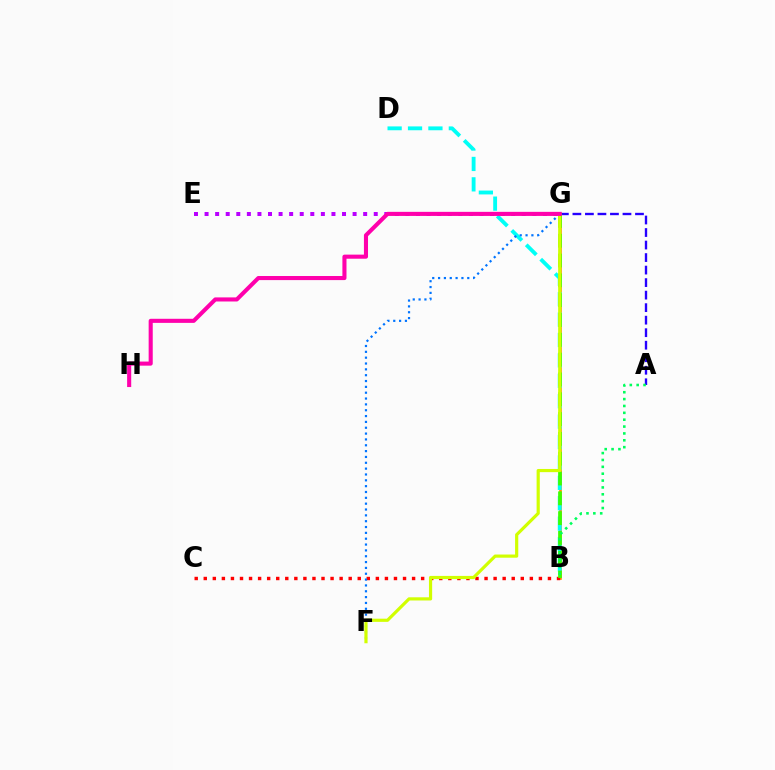{('B', 'G'): [{'color': '#ff9400', 'line_style': 'solid', 'thickness': 1.91}, {'color': '#3dff00', 'line_style': 'dashed', 'thickness': 2.69}], ('B', 'C'): [{'color': '#ff0000', 'line_style': 'dotted', 'thickness': 2.46}], ('A', 'G'): [{'color': '#2500ff', 'line_style': 'dashed', 'thickness': 1.7}], ('B', 'D'): [{'color': '#00fff6', 'line_style': 'dashed', 'thickness': 2.77}], ('F', 'G'): [{'color': '#0074ff', 'line_style': 'dotted', 'thickness': 1.59}, {'color': '#d1ff00', 'line_style': 'solid', 'thickness': 2.29}], ('E', 'G'): [{'color': '#b900ff', 'line_style': 'dotted', 'thickness': 2.87}], ('A', 'B'): [{'color': '#00ff5c', 'line_style': 'dotted', 'thickness': 1.87}], ('G', 'H'): [{'color': '#ff00ac', 'line_style': 'solid', 'thickness': 2.94}]}